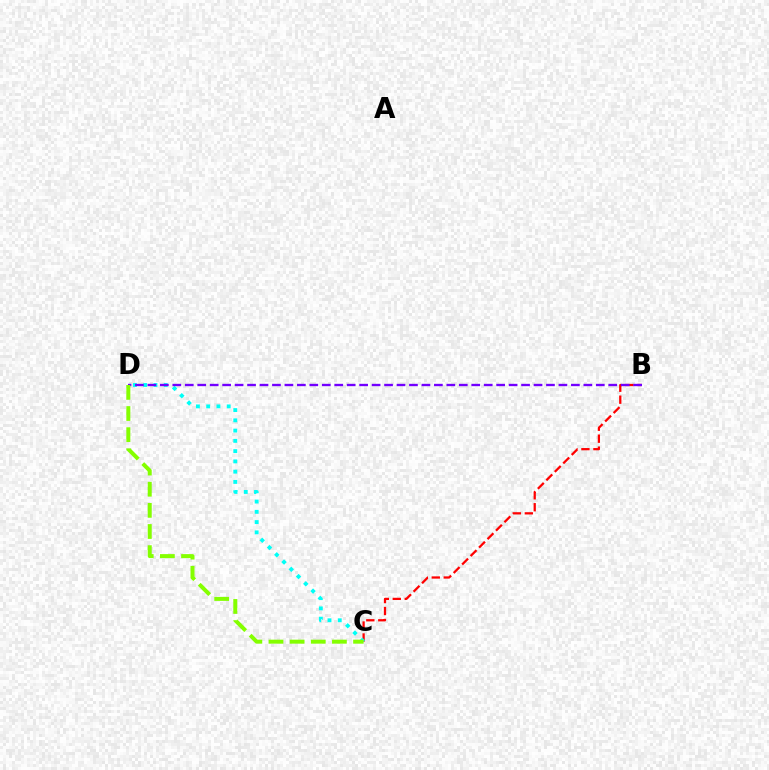{('B', 'C'): [{'color': '#ff0000', 'line_style': 'dashed', 'thickness': 1.63}], ('C', 'D'): [{'color': '#00fff6', 'line_style': 'dotted', 'thickness': 2.79}, {'color': '#84ff00', 'line_style': 'dashed', 'thickness': 2.87}], ('B', 'D'): [{'color': '#7200ff', 'line_style': 'dashed', 'thickness': 1.69}]}